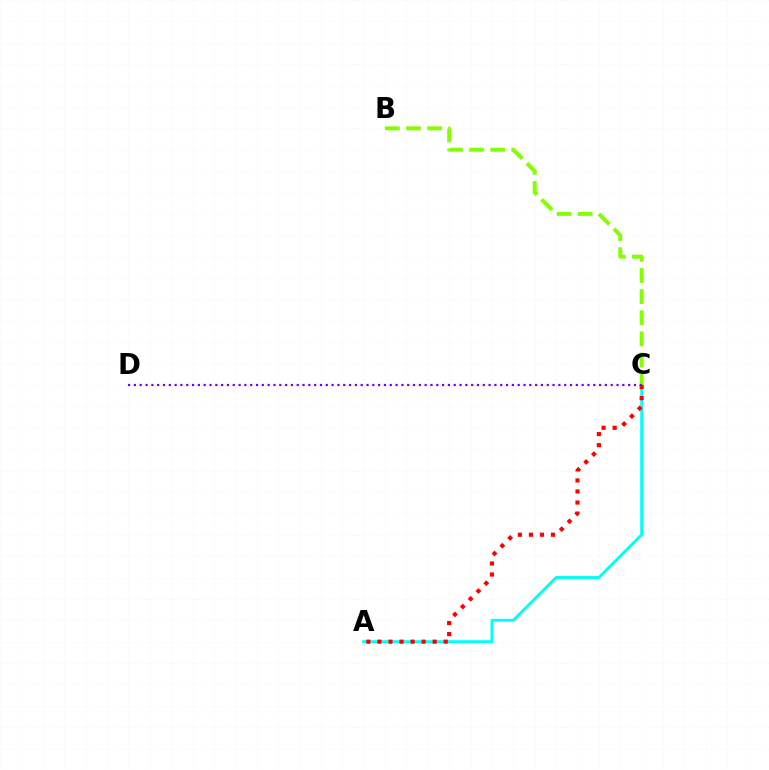{('A', 'C'): [{'color': '#00fff6', 'line_style': 'solid', 'thickness': 2.07}, {'color': '#ff0000', 'line_style': 'dotted', 'thickness': 3.0}], ('B', 'C'): [{'color': '#84ff00', 'line_style': 'dashed', 'thickness': 2.87}], ('C', 'D'): [{'color': '#7200ff', 'line_style': 'dotted', 'thickness': 1.58}]}